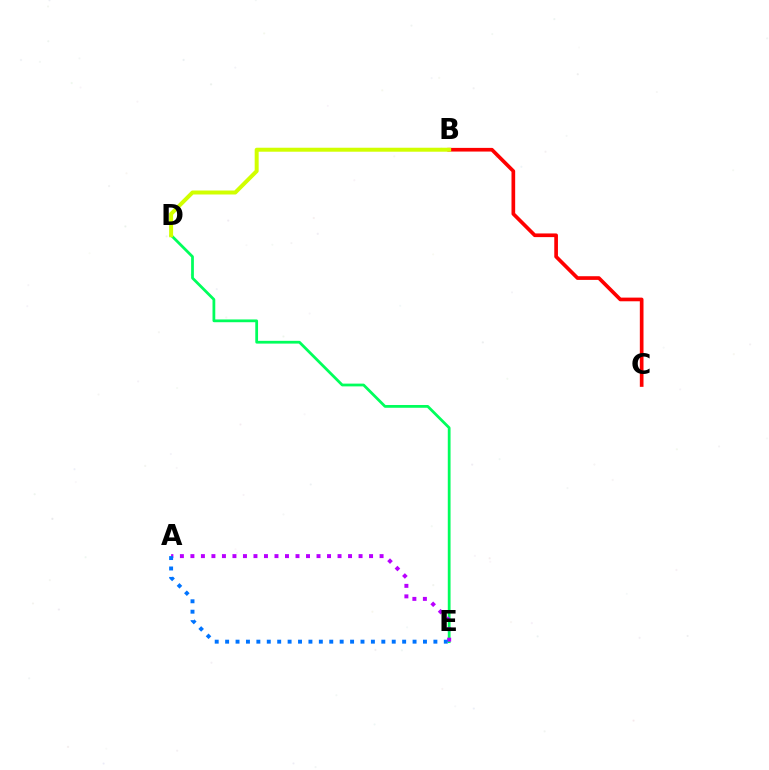{('B', 'C'): [{'color': '#ff0000', 'line_style': 'solid', 'thickness': 2.65}], ('D', 'E'): [{'color': '#00ff5c', 'line_style': 'solid', 'thickness': 1.99}], ('A', 'E'): [{'color': '#b900ff', 'line_style': 'dotted', 'thickness': 2.86}, {'color': '#0074ff', 'line_style': 'dotted', 'thickness': 2.83}], ('B', 'D'): [{'color': '#d1ff00', 'line_style': 'solid', 'thickness': 2.87}]}